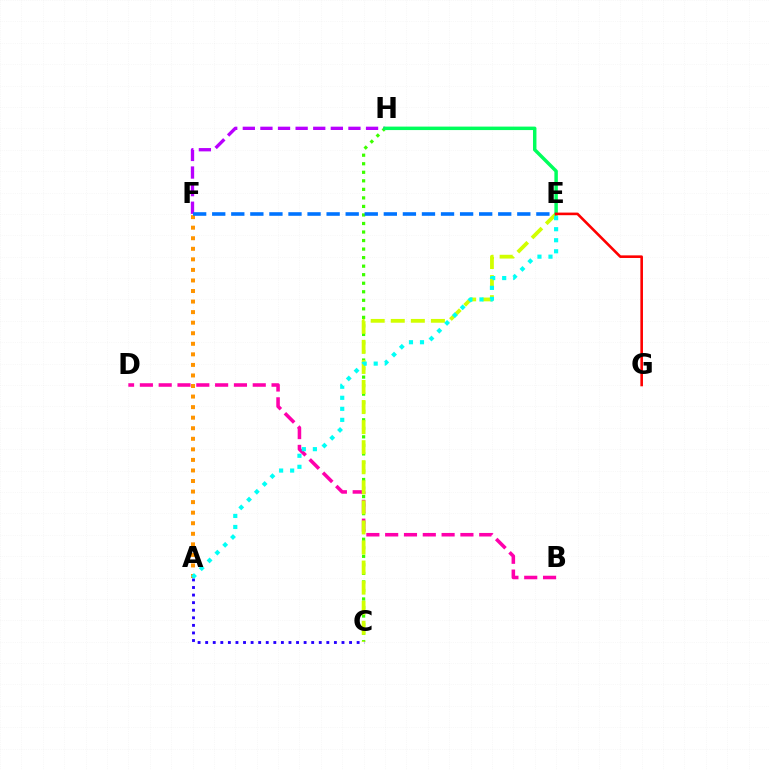{('C', 'H'): [{'color': '#3dff00', 'line_style': 'dotted', 'thickness': 2.32}], ('B', 'D'): [{'color': '#ff00ac', 'line_style': 'dashed', 'thickness': 2.56}], ('C', 'E'): [{'color': '#d1ff00', 'line_style': 'dashed', 'thickness': 2.73}], ('F', 'H'): [{'color': '#b900ff', 'line_style': 'dashed', 'thickness': 2.39}], ('A', 'C'): [{'color': '#2500ff', 'line_style': 'dotted', 'thickness': 2.06}], ('A', 'F'): [{'color': '#ff9400', 'line_style': 'dotted', 'thickness': 2.87}], ('E', 'H'): [{'color': '#00ff5c', 'line_style': 'solid', 'thickness': 2.49}], ('A', 'E'): [{'color': '#00fff6', 'line_style': 'dotted', 'thickness': 3.0}], ('E', 'F'): [{'color': '#0074ff', 'line_style': 'dashed', 'thickness': 2.59}], ('E', 'G'): [{'color': '#ff0000', 'line_style': 'solid', 'thickness': 1.87}]}